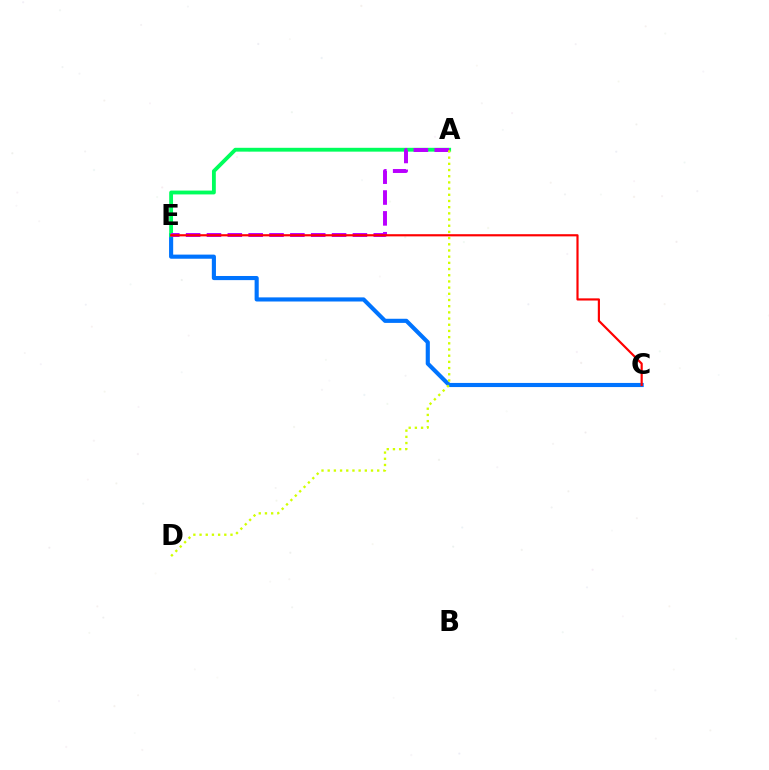{('C', 'E'): [{'color': '#0074ff', 'line_style': 'solid', 'thickness': 2.97}, {'color': '#ff0000', 'line_style': 'solid', 'thickness': 1.56}], ('A', 'E'): [{'color': '#00ff5c', 'line_style': 'solid', 'thickness': 2.76}, {'color': '#b900ff', 'line_style': 'dashed', 'thickness': 2.83}], ('A', 'D'): [{'color': '#d1ff00', 'line_style': 'dotted', 'thickness': 1.68}]}